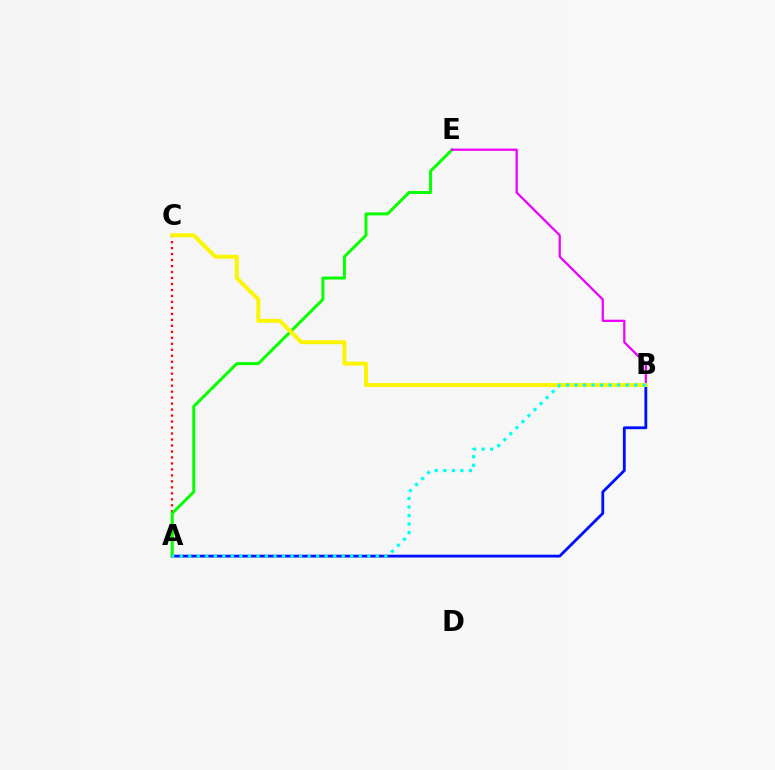{('A', 'C'): [{'color': '#ff0000', 'line_style': 'dotted', 'thickness': 1.63}], ('A', 'B'): [{'color': '#0010ff', 'line_style': 'solid', 'thickness': 2.04}, {'color': '#00fff6', 'line_style': 'dotted', 'thickness': 2.32}], ('A', 'E'): [{'color': '#08ff00', 'line_style': 'solid', 'thickness': 2.15}], ('B', 'E'): [{'color': '#ee00ff', 'line_style': 'solid', 'thickness': 1.62}], ('B', 'C'): [{'color': '#fcf500', 'line_style': 'solid', 'thickness': 2.83}]}